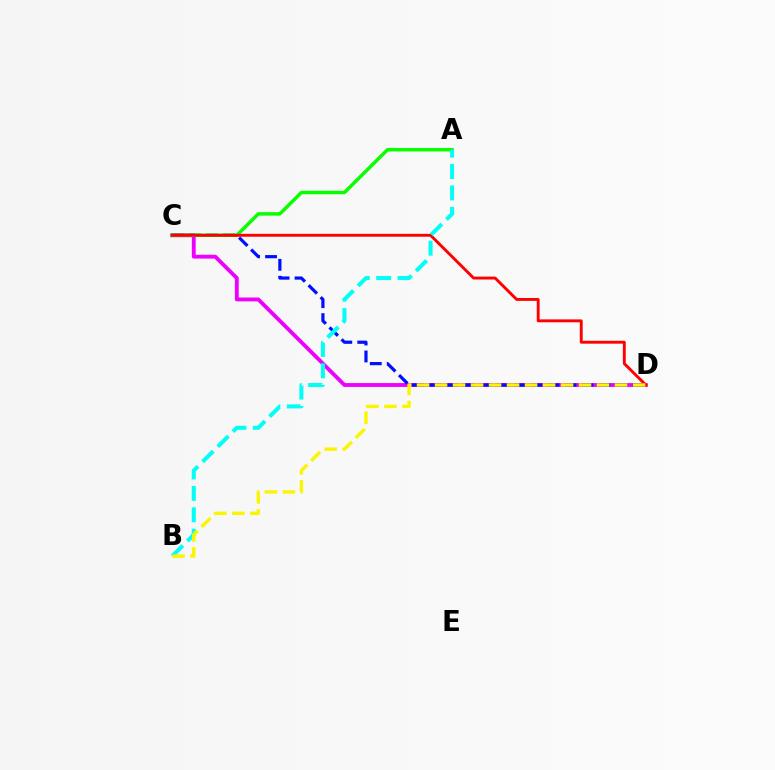{('C', 'D'): [{'color': '#ee00ff', 'line_style': 'solid', 'thickness': 2.77}, {'color': '#0010ff', 'line_style': 'dashed', 'thickness': 2.3}, {'color': '#ff0000', 'line_style': 'solid', 'thickness': 2.08}], ('A', 'C'): [{'color': '#08ff00', 'line_style': 'solid', 'thickness': 2.5}], ('A', 'B'): [{'color': '#00fff6', 'line_style': 'dashed', 'thickness': 2.91}], ('B', 'D'): [{'color': '#fcf500', 'line_style': 'dashed', 'thickness': 2.45}]}